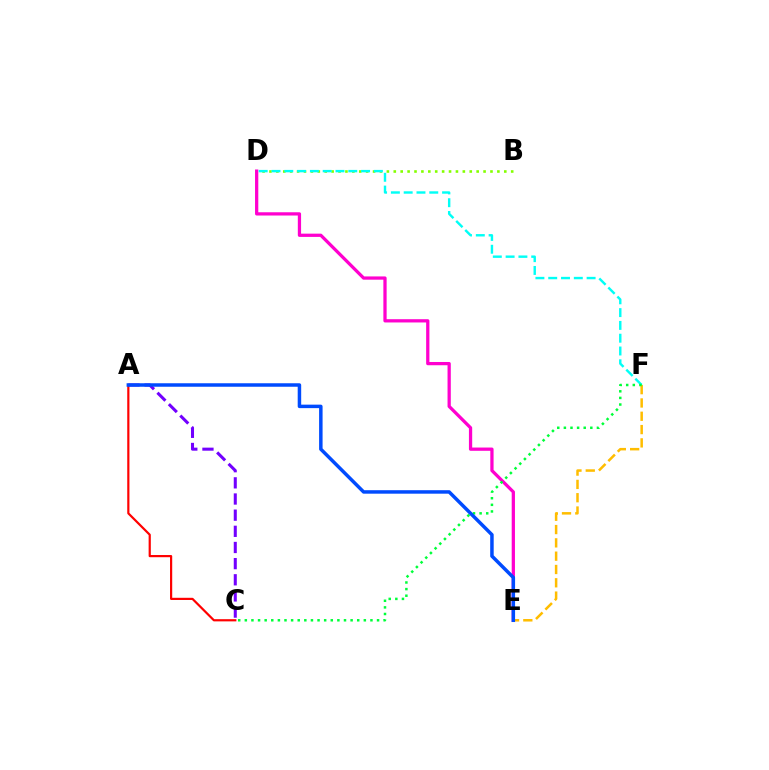{('B', 'D'): [{'color': '#84ff00', 'line_style': 'dotted', 'thickness': 1.88}], ('D', 'E'): [{'color': '#ff00cf', 'line_style': 'solid', 'thickness': 2.35}], ('D', 'F'): [{'color': '#00fff6', 'line_style': 'dashed', 'thickness': 1.74}], ('A', 'C'): [{'color': '#ff0000', 'line_style': 'solid', 'thickness': 1.58}, {'color': '#7200ff', 'line_style': 'dashed', 'thickness': 2.19}], ('E', 'F'): [{'color': '#ffbd00', 'line_style': 'dashed', 'thickness': 1.81}], ('C', 'F'): [{'color': '#00ff39', 'line_style': 'dotted', 'thickness': 1.8}], ('A', 'E'): [{'color': '#004bff', 'line_style': 'solid', 'thickness': 2.51}]}